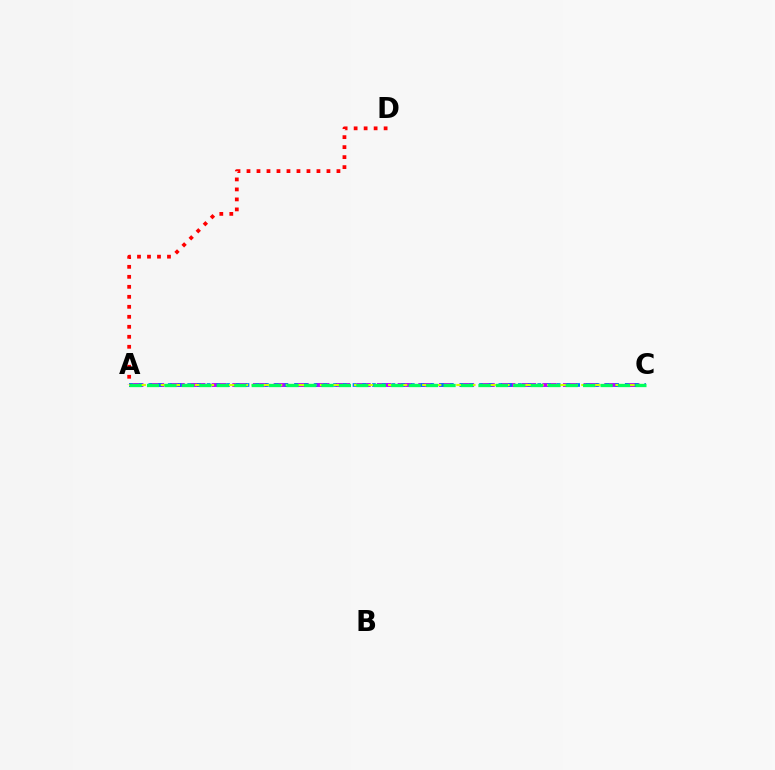{('A', 'C'): [{'color': '#b900ff', 'line_style': 'dashed', 'thickness': 2.81}, {'color': '#0074ff', 'line_style': 'dotted', 'thickness': 2.64}, {'color': '#d1ff00', 'line_style': 'dashed', 'thickness': 1.54}, {'color': '#00ff5c', 'line_style': 'dashed', 'thickness': 2.37}], ('A', 'D'): [{'color': '#ff0000', 'line_style': 'dotted', 'thickness': 2.72}]}